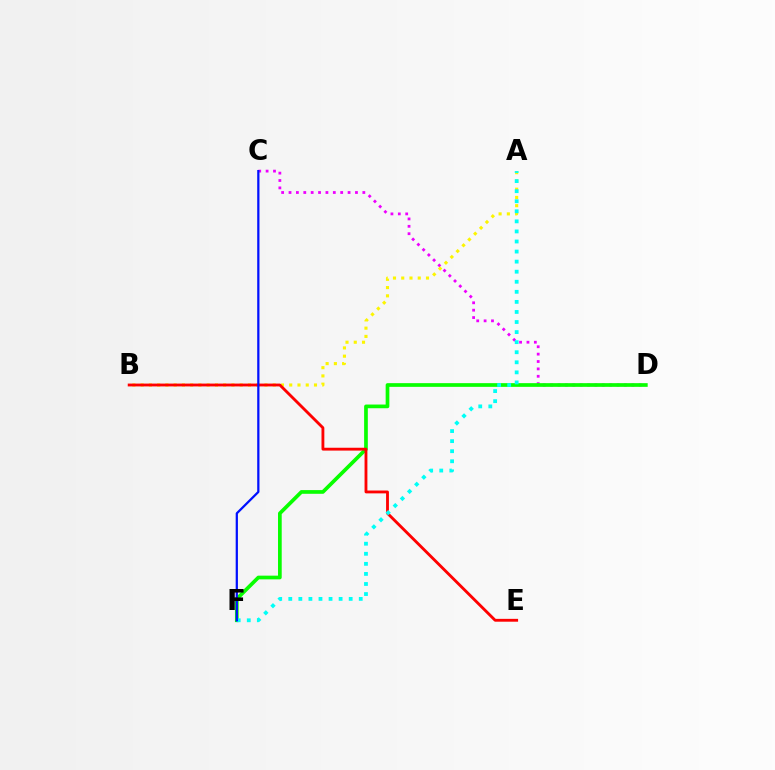{('C', 'D'): [{'color': '#ee00ff', 'line_style': 'dotted', 'thickness': 2.01}], ('A', 'B'): [{'color': '#fcf500', 'line_style': 'dotted', 'thickness': 2.24}], ('D', 'F'): [{'color': '#08ff00', 'line_style': 'solid', 'thickness': 2.66}], ('B', 'E'): [{'color': '#ff0000', 'line_style': 'solid', 'thickness': 2.05}], ('A', 'F'): [{'color': '#00fff6', 'line_style': 'dotted', 'thickness': 2.73}], ('C', 'F'): [{'color': '#0010ff', 'line_style': 'solid', 'thickness': 1.62}]}